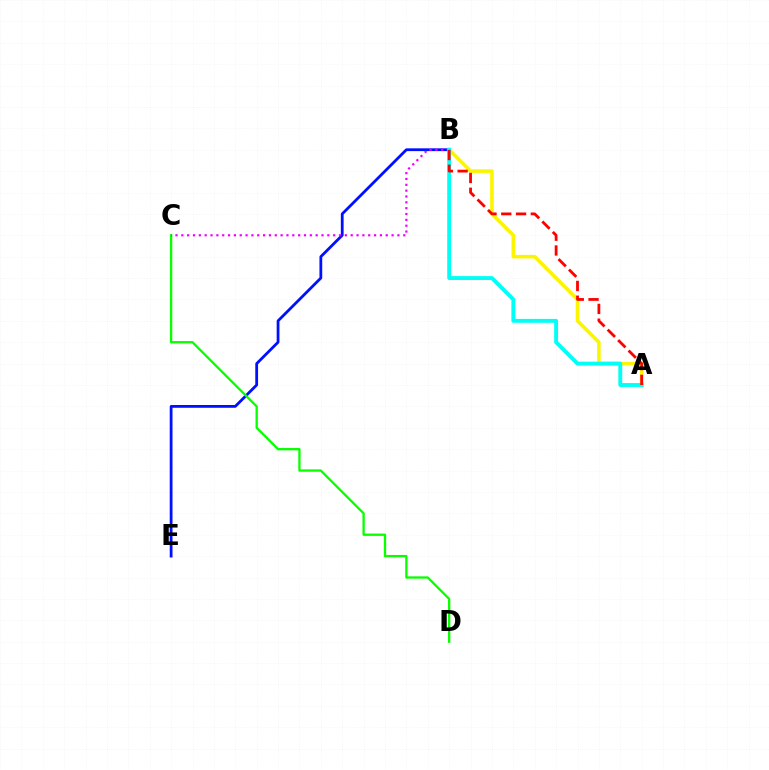{('B', 'E'): [{'color': '#0010ff', 'line_style': 'solid', 'thickness': 2.0}], ('A', 'B'): [{'color': '#fcf500', 'line_style': 'solid', 'thickness': 2.57}, {'color': '#00fff6', 'line_style': 'solid', 'thickness': 2.8}, {'color': '#ff0000', 'line_style': 'dashed', 'thickness': 2.01}], ('C', 'D'): [{'color': '#08ff00', 'line_style': 'solid', 'thickness': 1.66}], ('B', 'C'): [{'color': '#ee00ff', 'line_style': 'dotted', 'thickness': 1.59}]}